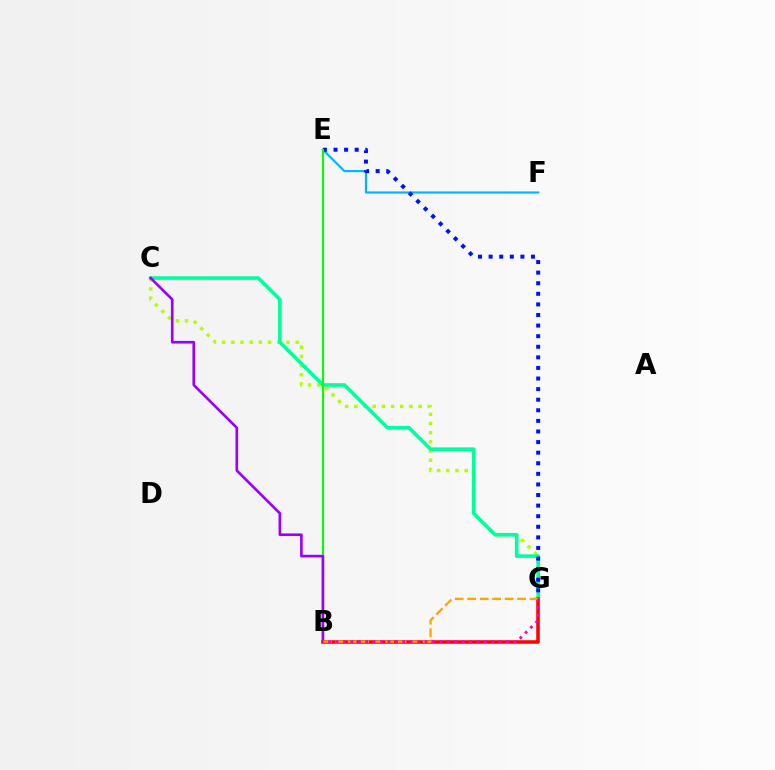{('E', 'F'): [{'color': '#00b5ff', 'line_style': 'solid', 'thickness': 1.54}], ('C', 'G'): [{'color': '#b3ff00', 'line_style': 'dotted', 'thickness': 2.5}, {'color': '#00ff9d', 'line_style': 'solid', 'thickness': 2.6}], ('E', 'G'): [{'color': '#0010ff', 'line_style': 'dotted', 'thickness': 2.88}], ('B', 'E'): [{'color': '#08ff00', 'line_style': 'solid', 'thickness': 1.53}], ('B', 'C'): [{'color': '#9b00ff', 'line_style': 'solid', 'thickness': 1.91}], ('B', 'G'): [{'color': '#ff0000', 'line_style': 'solid', 'thickness': 2.54}, {'color': '#ffa500', 'line_style': 'dashed', 'thickness': 1.69}, {'color': '#ff00bd', 'line_style': 'dotted', 'thickness': 2.02}]}